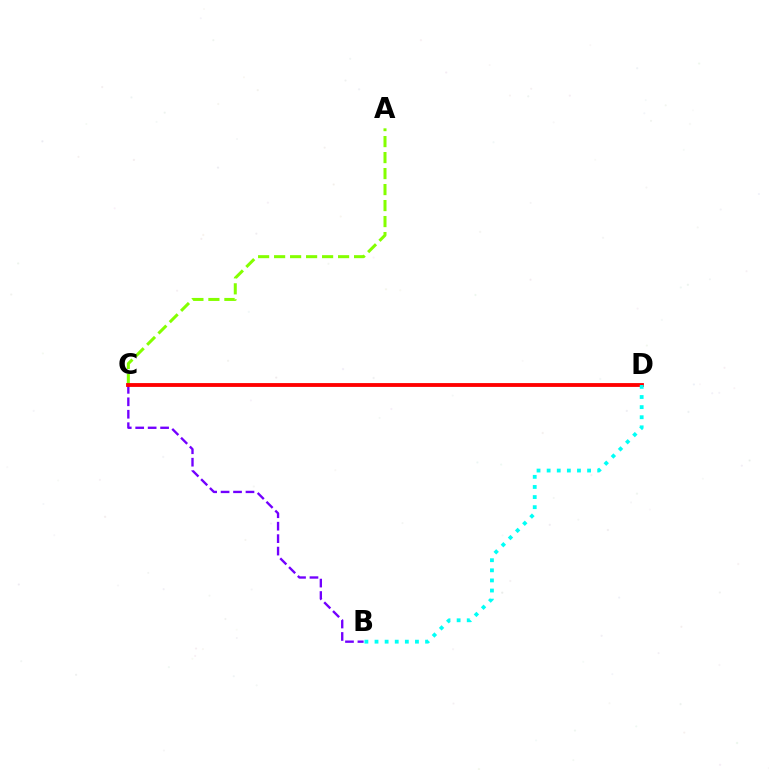{('B', 'C'): [{'color': '#7200ff', 'line_style': 'dashed', 'thickness': 1.69}], ('A', 'C'): [{'color': '#84ff00', 'line_style': 'dashed', 'thickness': 2.17}], ('C', 'D'): [{'color': '#ff0000', 'line_style': 'solid', 'thickness': 2.76}], ('B', 'D'): [{'color': '#00fff6', 'line_style': 'dotted', 'thickness': 2.75}]}